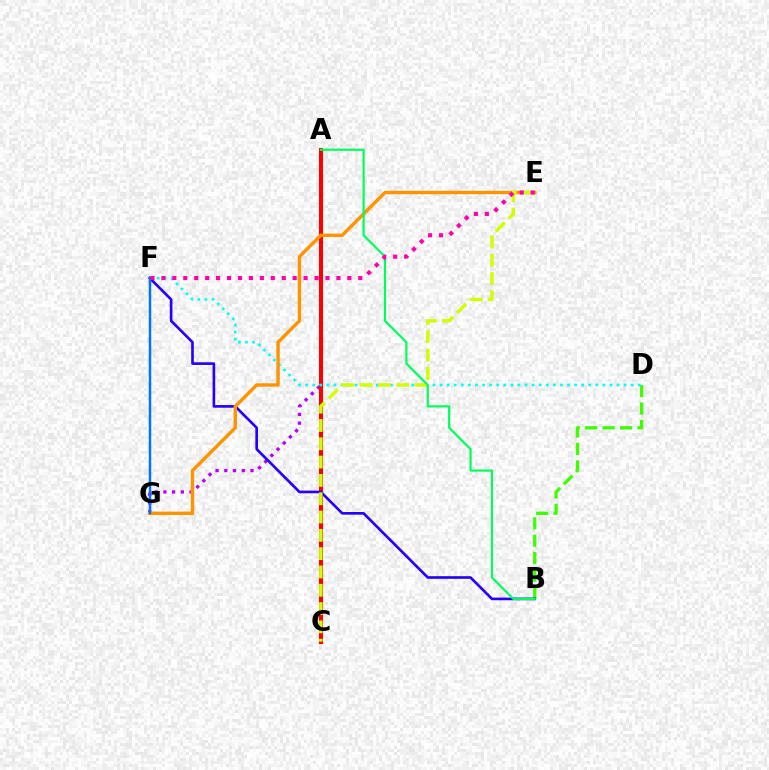{('B', 'D'): [{'color': '#3dff00', 'line_style': 'dashed', 'thickness': 2.37}], ('A', 'G'): [{'color': '#b900ff', 'line_style': 'dotted', 'thickness': 2.37}], ('A', 'C'): [{'color': '#ff0000', 'line_style': 'solid', 'thickness': 2.93}], ('D', 'F'): [{'color': '#00fff6', 'line_style': 'dotted', 'thickness': 1.92}], ('B', 'F'): [{'color': '#2500ff', 'line_style': 'solid', 'thickness': 1.91}], ('E', 'G'): [{'color': '#ff9400', 'line_style': 'solid', 'thickness': 2.46}], ('F', 'G'): [{'color': '#0074ff', 'line_style': 'solid', 'thickness': 1.79}], ('C', 'E'): [{'color': '#d1ff00', 'line_style': 'dashed', 'thickness': 2.49}], ('A', 'B'): [{'color': '#00ff5c', 'line_style': 'solid', 'thickness': 1.57}], ('E', 'F'): [{'color': '#ff00ac', 'line_style': 'dotted', 'thickness': 2.97}]}